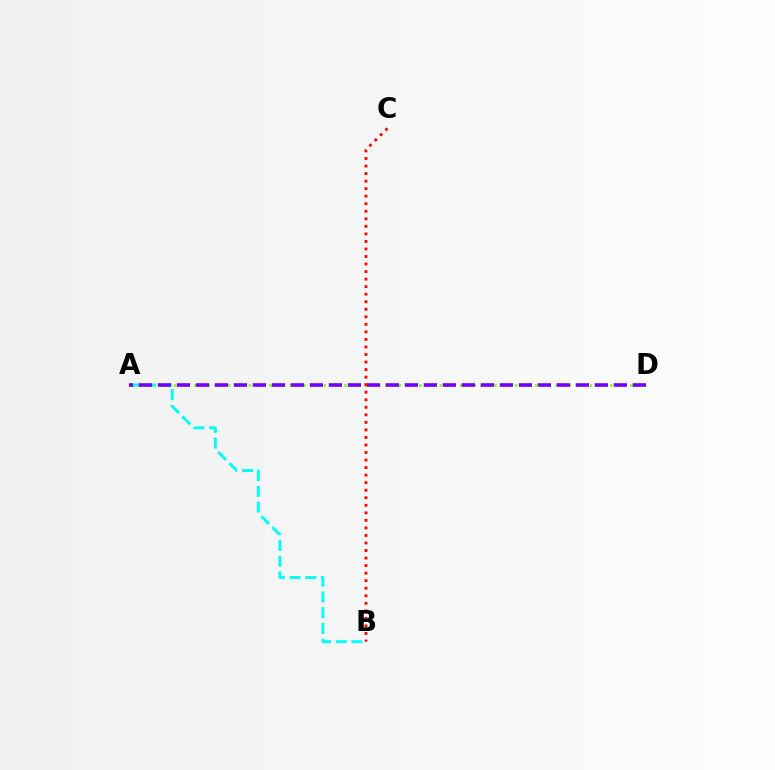{('A', 'D'): [{'color': '#84ff00', 'line_style': 'dotted', 'thickness': 1.85}, {'color': '#7200ff', 'line_style': 'dashed', 'thickness': 2.58}], ('A', 'B'): [{'color': '#00fff6', 'line_style': 'dashed', 'thickness': 2.14}], ('B', 'C'): [{'color': '#ff0000', 'line_style': 'dotted', 'thickness': 2.05}]}